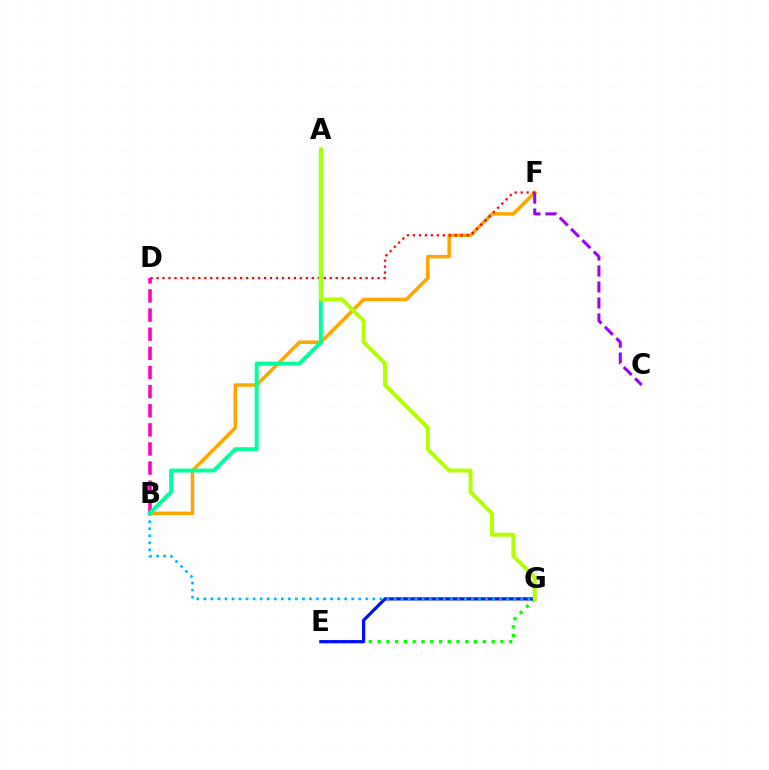{('B', 'F'): [{'color': '#ffa500', 'line_style': 'solid', 'thickness': 2.52}], ('E', 'G'): [{'color': '#08ff00', 'line_style': 'dotted', 'thickness': 2.38}, {'color': '#0010ff', 'line_style': 'solid', 'thickness': 2.31}], ('D', 'F'): [{'color': '#ff0000', 'line_style': 'dotted', 'thickness': 1.62}], ('B', 'D'): [{'color': '#ff00bd', 'line_style': 'dashed', 'thickness': 2.6}], ('B', 'G'): [{'color': '#00b5ff', 'line_style': 'dotted', 'thickness': 1.91}], ('A', 'B'): [{'color': '#00ff9d', 'line_style': 'solid', 'thickness': 2.83}], ('A', 'G'): [{'color': '#b3ff00', 'line_style': 'solid', 'thickness': 2.85}], ('C', 'F'): [{'color': '#9b00ff', 'line_style': 'dashed', 'thickness': 2.17}]}